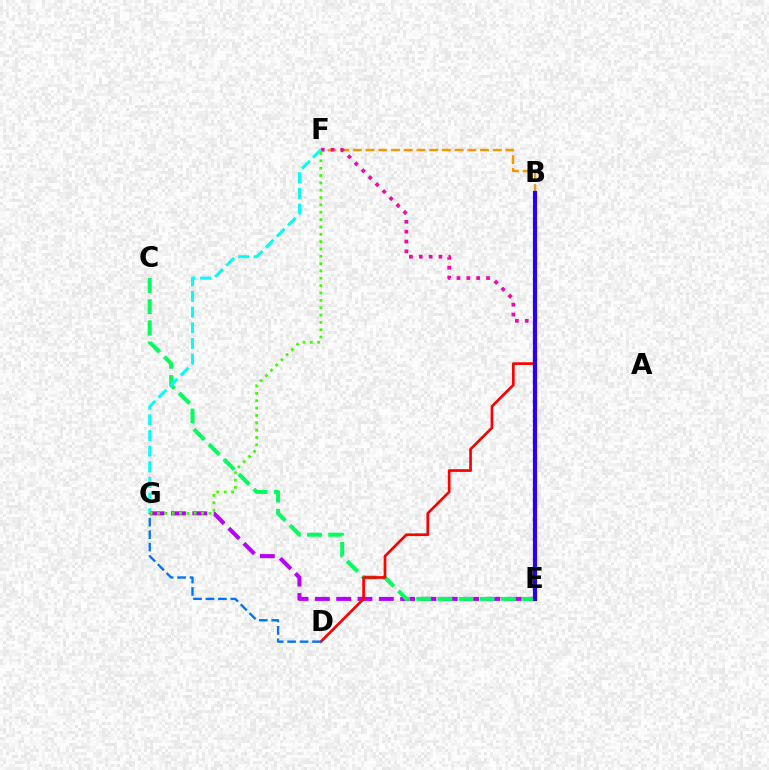{('B', 'E'): [{'color': '#d1ff00', 'line_style': 'dashed', 'thickness': 2.63}, {'color': '#2500ff', 'line_style': 'solid', 'thickness': 2.99}], ('B', 'F'): [{'color': '#ff9400', 'line_style': 'dashed', 'thickness': 1.73}], ('E', 'G'): [{'color': '#b900ff', 'line_style': 'dashed', 'thickness': 2.9}], ('C', 'E'): [{'color': '#00ff5c', 'line_style': 'dashed', 'thickness': 2.88}], ('E', 'F'): [{'color': '#ff00ac', 'line_style': 'dotted', 'thickness': 2.68}], ('B', 'D'): [{'color': '#ff0000', 'line_style': 'solid', 'thickness': 1.94}], ('F', 'G'): [{'color': '#00fff6', 'line_style': 'dashed', 'thickness': 2.13}, {'color': '#3dff00', 'line_style': 'dotted', 'thickness': 2.0}], ('D', 'G'): [{'color': '#0074ff', 'line_style': 'dashed', 'thickness': 1.69}]}